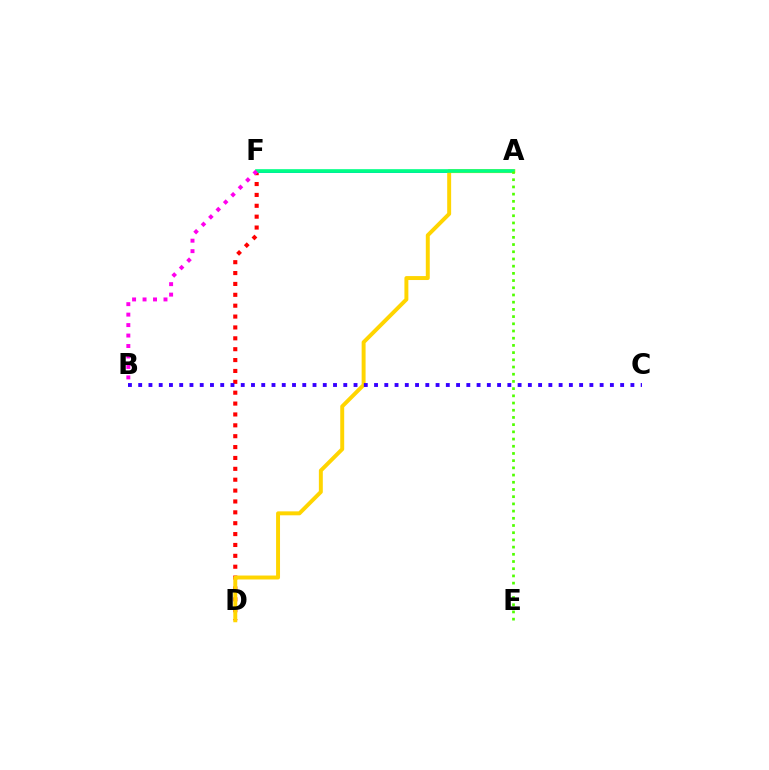{('D', 'F'): [{'color': '#ff0000', 'line_style': 'dotted', 'thickness': 2.95}], ('A', 'F'): [{'color': '#009eff', 'line_style': 'solid', 'thickness': 2.13}, {'color': '#00ff86', 'line_style': 'solid', 'thickness': 2.62}], ('A', 'D'): [{'color': '#ffd500', 'line_style': 'solid', 'thickness': 2.84}], ('A', 'E'): [{'color': '#4fff00', 'line_style': 'dotted', 'thickness': 1.96}], ('B', 'F'): [{'color': '#ff00ed', 'line_style': 'dotted', 'thickness': 2.84}], ('B', 'C'): [{'color': '#3700ff', 'line_style': 'dotted', 'thickness': 2.79}]}